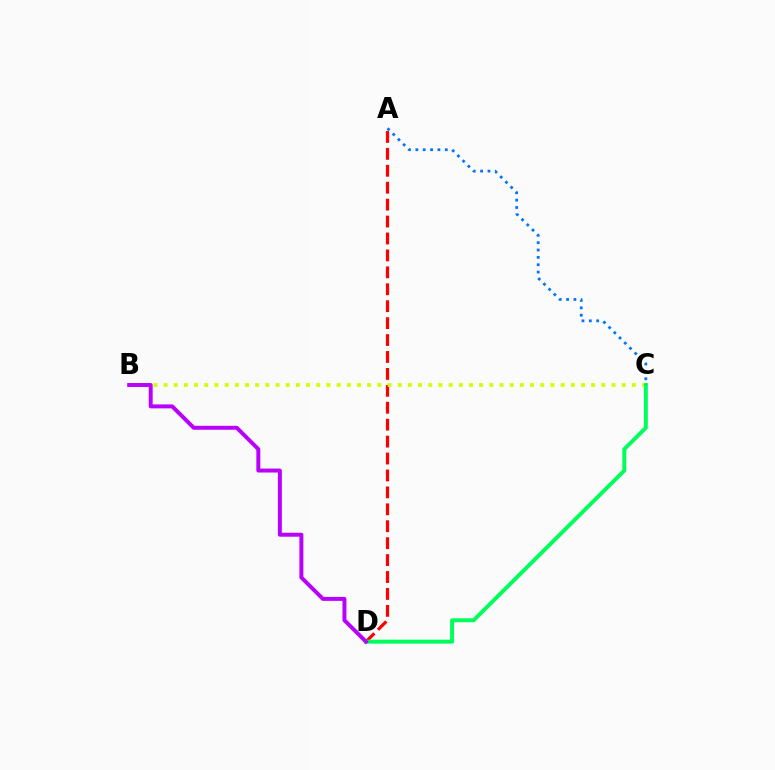{('A', 'D'): [{'color': '#ff0000', 'line_style': 'dashed', 'thickness': 2.3}], ('B', 'C'): [{'color': '#d1ff00', 'line_style': 'dotted', 'thickness': 2.77}], ('C', 'D'): [{'color': '#00ff5c', 'line_style': 'solid', 'thickness': 2.86}], ('A', 'C'): [{'color': '#0074ff', 'line_style': 'dotted', 'thickness': 2.0}], ('B', 'D'): [{'color': '#b900ff', 'line_style': 'solid', 'thickness': 2.85}]}